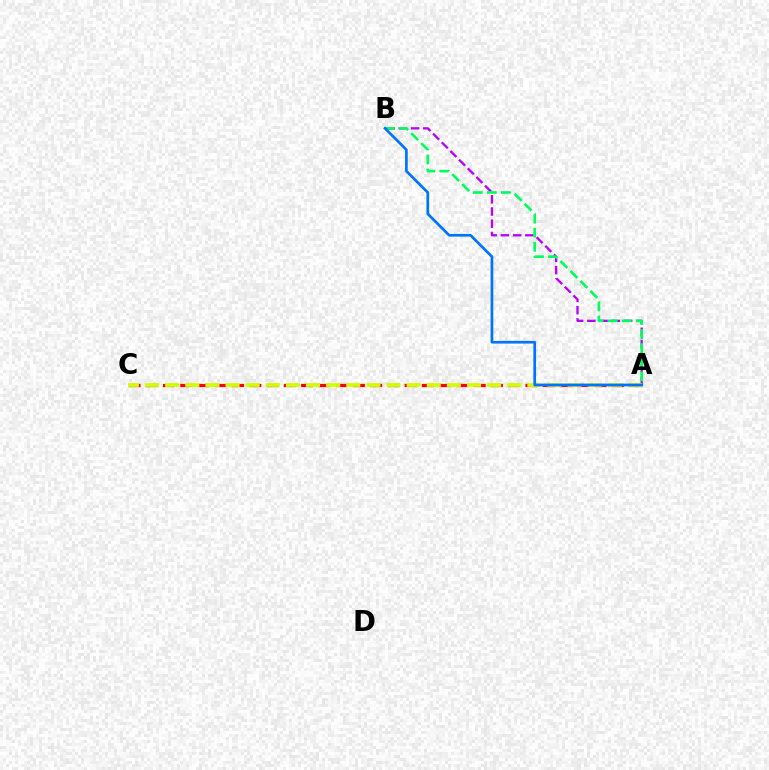{('A', 'B'): [{'color': '#b900ff', 'line_style': 'dashed', 'thickness': 1.66}, {'color': '#00ff5c', 'line_style': 'dashed', 'thickness': 1.92}, {'color': '#0074ff', 'line_style': 'solid', 'thickness': 1.94}], ('A', 'C'): [{'color': '#ff0000', 'line_style': 'dashed', 'thickness': 2.34}, {'color': '#d1ff00', 'line_style': 'dashed', 'thickness': 2.73}]}